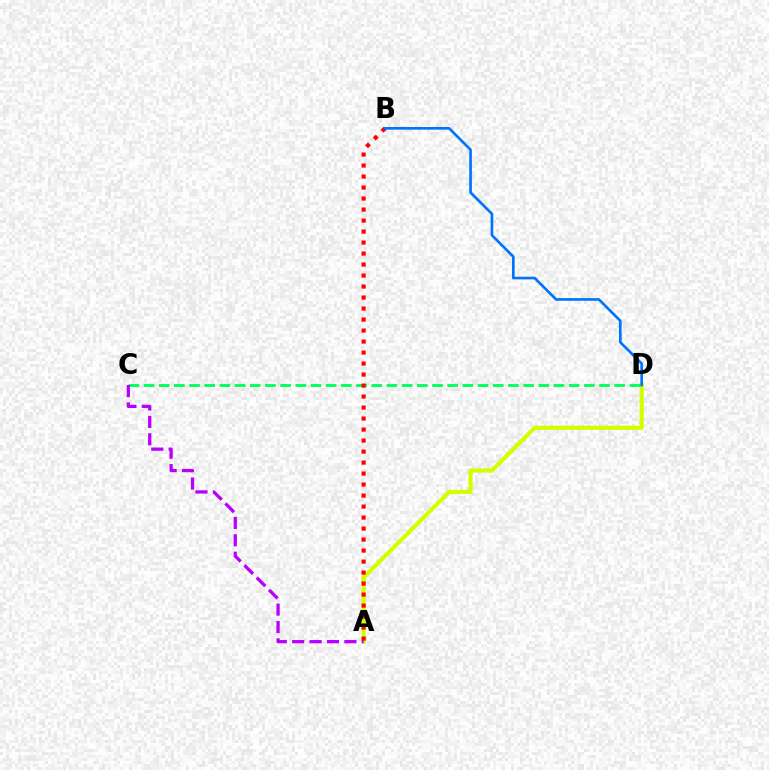{('A', 'D'): [{'color': '#d1ff00', 'line_style': 'solid', 'thickness': 2.99}], ('C', 'D'): [{'color': '#00ff5c', 'line_style': 'dashed', 'thickness': 2.06}], ('A', 'B'): [{'color': '#ff0000', 'line_style': 'dotted', 'thickness': 2.99}], ('A', 'C'): [{'color': '#b900ff', 'line_style': 'dashed', 'thickness': 2.36}], ('B', 'D'): [{'color': '#0074ff', 'line_style': 'solid', 'thickness': 1.92}]}